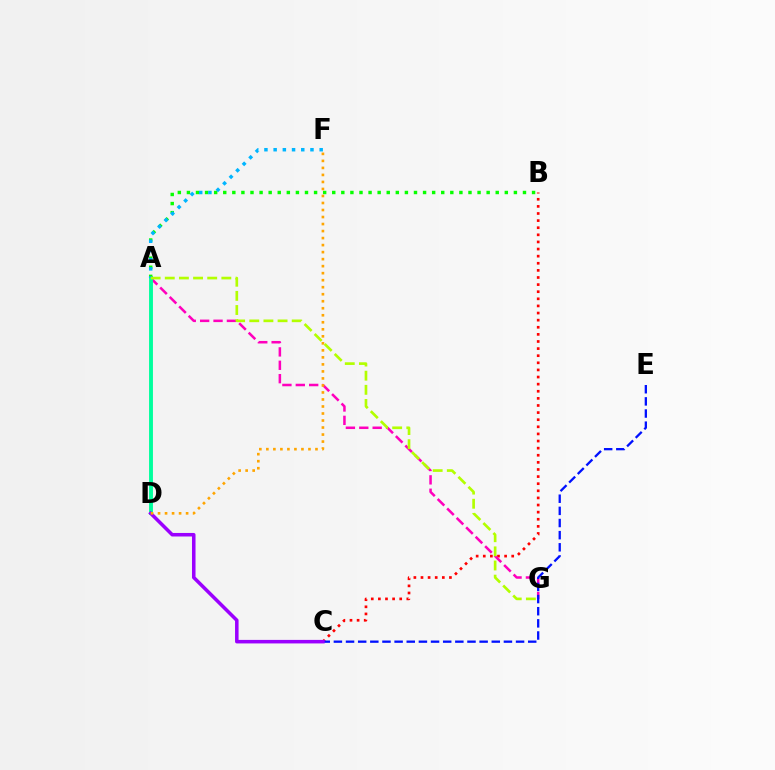{('B', 'C'): [{'color': '#ff0000', 'line_style': 'dotted', 'thickness': 1.93}], ('A', 'G'): [{'color': '#ff00bd', 'line_style': 'dashed', 'thickness': 1.82}, {'color': '#b3ff00', 'line_style': 'dashed', 'thickness': 1.92}], ('A', 'D'): [{'color': '#00ff9d', 'line_style': 'solid', 'thickness': 2.8}], ('C', 'E'): [{'color': '#0010ff', 'line_style': 'dashed', 'thickness': 1.65}], ('C', 'D'): [{'color': '#9b00ff', 'line_style': 'solid', 'thickness': 2.54}], ('A', 'B'): [{'color': '#08ff00', 'line_style': 'dotted', 'thickness': 2.47}], ('A', 'F'): [{'color': '#00b5ff', 'line_style': 'dotted', 'thickness': 2.5}], ('D', 'F'): [{'color': '#ffa500', 'line_style': 'dotted', 'thickness': 1.91}]}